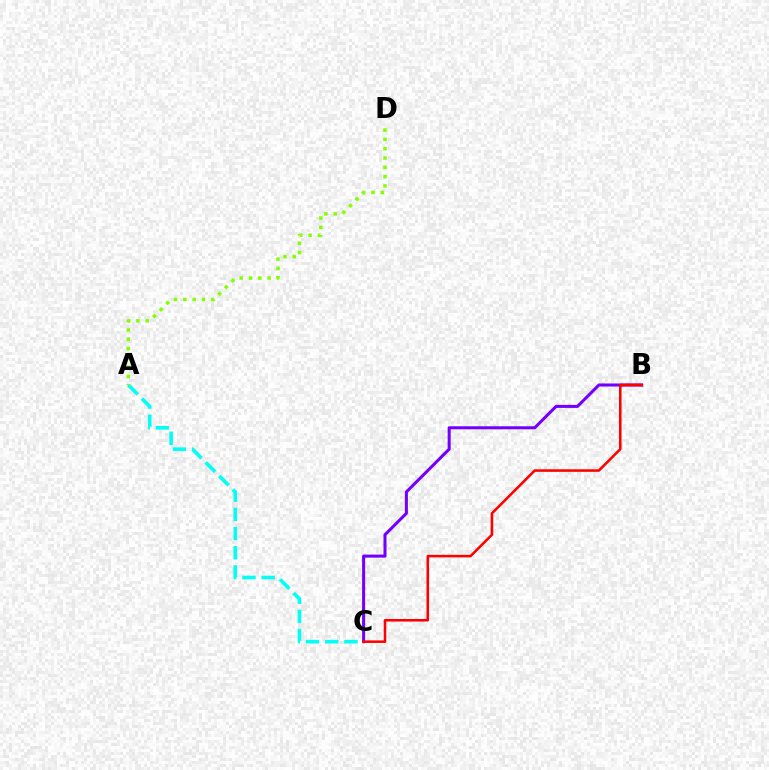{('B', 'C'): [{'color': '#7200ff', 'line_style': 'solid', 'thickness': 2.19}, {'color': '#ff0000', 'line_style': 'solid', 'thickness': 1.84}], ('A', 'C'): [{'color': '#00fff6', 'line_style': 'dashed', 'thickness': 2.61}], ('A', 'D'): [{'color': '#84ff00', 'line_style': 'dotted', 'thickness': 2.53}]}